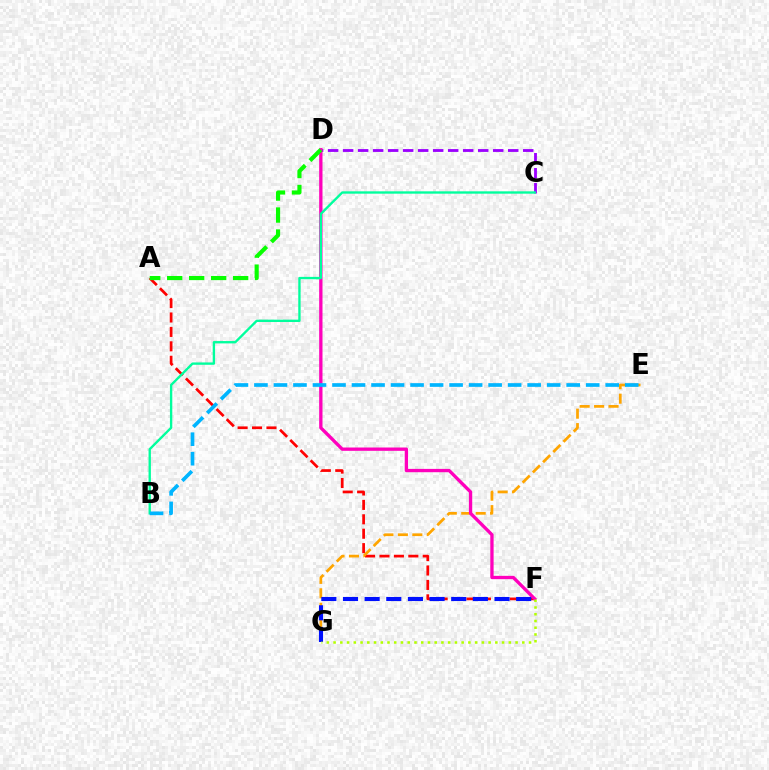{('A', 'F'): [{'color': '#ff0000', 'line_style': 'dashed', 'thickness': 1.96}], ('C', 'D'): [{'color': '#9b00ff', 'line_style': 'dashed', 'thickness': 2.04}], ('E', 'G'): [{'color': '#ffa500', 'line_style': 'dashed', 'thickness': 1.96}], ('D', 'F'): [{'color': '#ff00bd', 'line_style': 'solid', 'thickness': 2.39}], ('F', 'G'): [{'color': '#0010ff', 'line_style': 'dashed', 'thickness': 2.94}, {'color': '#b3ff00', 'line_style': 'dotted', 'thickness': 1.83}], ('B', 'C'): [{'color': '#00ff9d', 'line_style': 'solid', 'thickness': 1.69}], ('B', 'E'): [{'color': '#00b5ff', 'line_style': 'dashed', 'thickness': 2.65}], ('A', 'D'): [{'color': '#08ff00', 'line_style': 'dashed', 'thickness': 2.99}]}